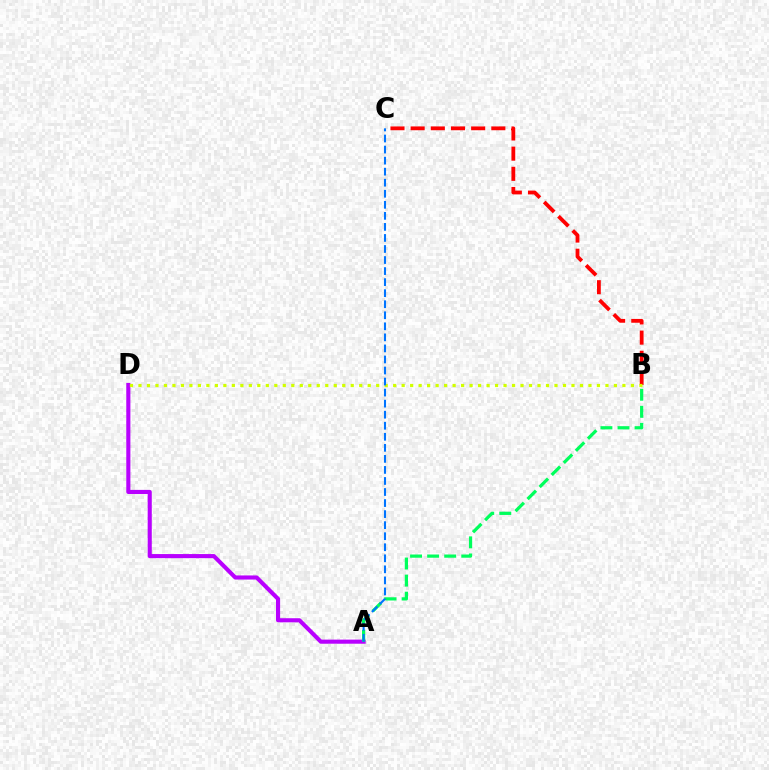{('B', 'C'): [{'color': '#ff0000', 'line_style': 'dashed', 'thickness': 2.74}], ('A', 'D'): [{'color': '#b900ff', 'line_style': 'solid', 'thickness': 2.96}], ('B', 'D'): [{'color': '#d1ff00', 'line_style': 'dotted', 'thickness': 2.31}], ('A', 'B'): [{'color': '#00ff5c', 'line_style': 'dashed', 'thickness': 2.32}], ('A', 'C'): [{'color': '#0074ff', 'line_style': 'dashed', 'thickness': 1.5}]}